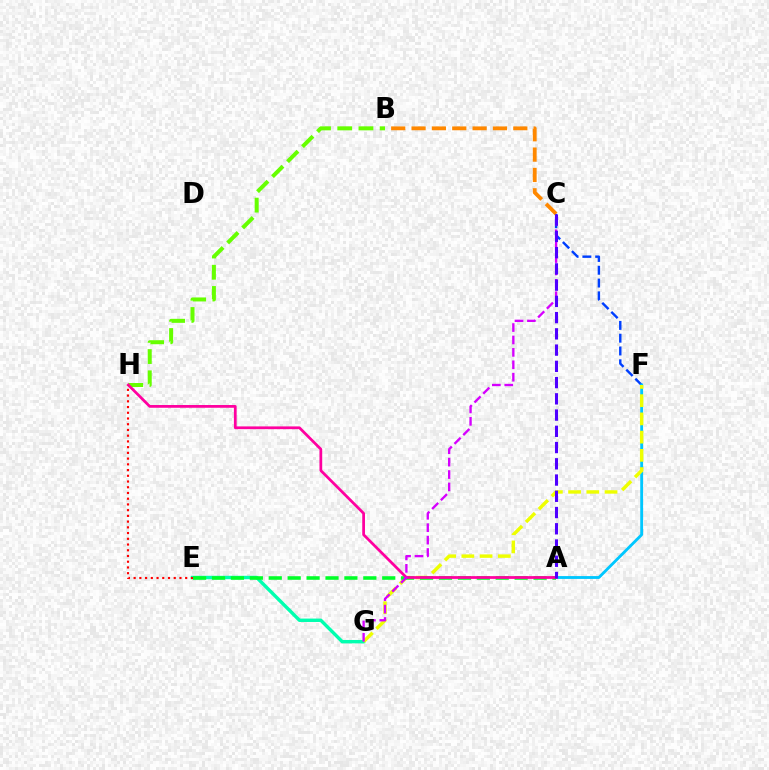{('C', 'F'): [{'color': '#003fff', 'line_style': 'dashed', 'thickness': 1.74}], ('E', 'G'): [{'color': '#00ffaf', 'line_style': 'solid', 'thickness': 2.45}], ('A', 'F'): [{'color': '#00c7ff', 'line_style': 'solid', 'thickness': 2.05}], ('F', 'G'): [{'color': '#eeff00', 'line_style': 'dashed', 'thickness': 2.48}], ('B', 'H'): [{'color': '#66ff00', 'line_style': 'dashed', 'thickness': 2.88}], ('A', 'E'): [{'color': '#00ff27', 'line_style': 'dashed', 'thickness': 2.57}], ('A', 'H'): [{'color': '#ff00a0', 'line_style': 'solid', 'thickness': 1.98}], ('E', 'H'): [{'color': '#ff0000', 'line_style': 'dotted', 'thickness': 1.56}], ('B', 'C'): [{'color': '#ff8800', 'line_style': 'dashed', 'thickness': 2.76}], ('C', 'G'): [{'color': '#d600ff', 'line_style': 'dashed', 'thickness': 1.69}], ('A', 'C'): [{'color': '#4f00ff', 'line_style': 'dashed', 'thickness': 2.21}]}